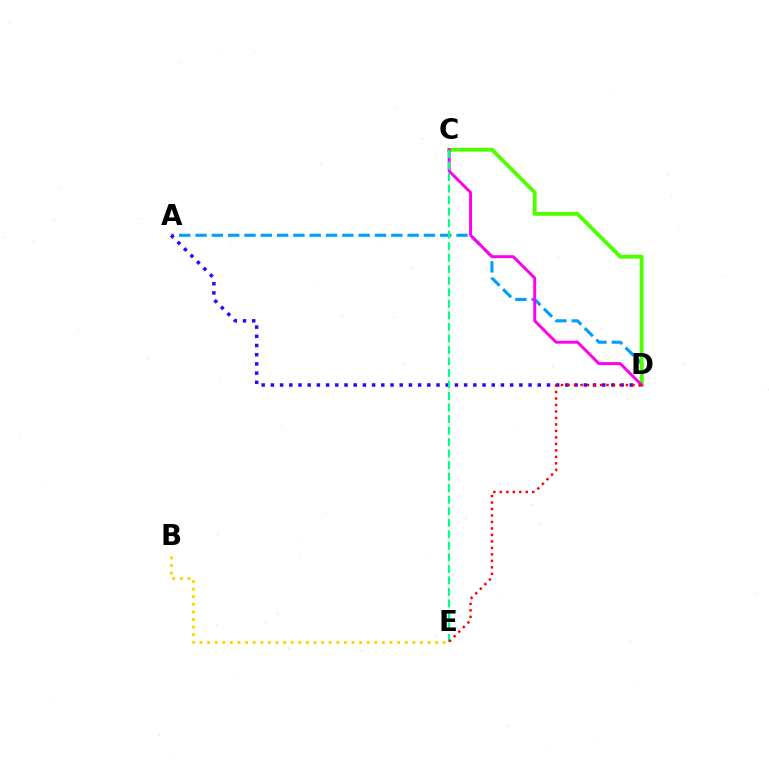{('A', 'D'): [{'color': '#009eff', 'line_style': 'dashed', 'thickness': 2.22}, {'color': '#3700ff', 'line_style': 'dotted', 'thickness': 2.5}], ('C', 'D'): [{'color': '#4fff00', 'line_style': 'solid', 'thickness': 2.78}, {'color': '#ff00ed', 'line_style': 'solid', 'thickness': 2.12}], ('B', 'E'): [{'color': '#ffd500', 'line_style': 'dotted', 'thickness': 2.07}], ('C', 'E'): [{'color': '#00ff86', 'line_style': 'dashed', 'thickness': 1.57}], ('D', 'E'): [{'color': '#ff0000', 'line_style': 'dotted', 'thickness': 1.76}]}